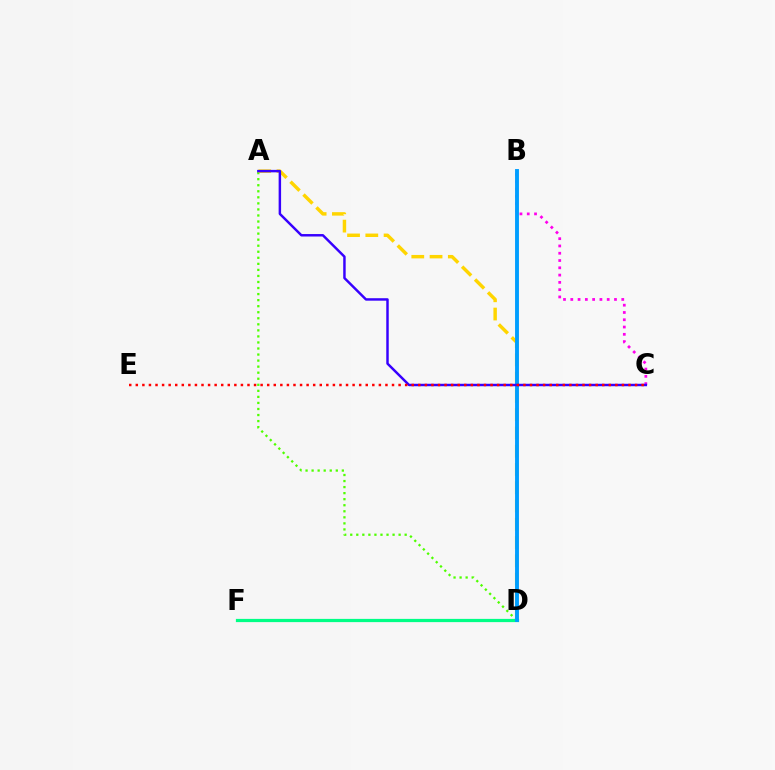{('A', 'D'): [{'color': '#4fff00', 'line_style': 'dotted', 'thickness': 1.64}, {'color': '#ffd500', 'line_style': 'dashed', 'thickness': 2.48}], ('D', 'F'): [{'color': '#00ff86', 'line_style': 'solid', 'thickness': 2.32}], ('B', 'C'): [{'color': '#ff00ed', 'line_style': 'dotted', 'thickness': 1.98}], ('B', 'D'): [{'color': '#009eff', 'line_style': 'solid', 'thickness': 2.8}], ('A', 'C'): [{'color': '#3700ff', 'line_style': 'solid', 'thickness': 1.77}], ('C', 'E'): [{'color': '#ff0000', 'line_style': 'dotted', 'thickness': 1.78}]}